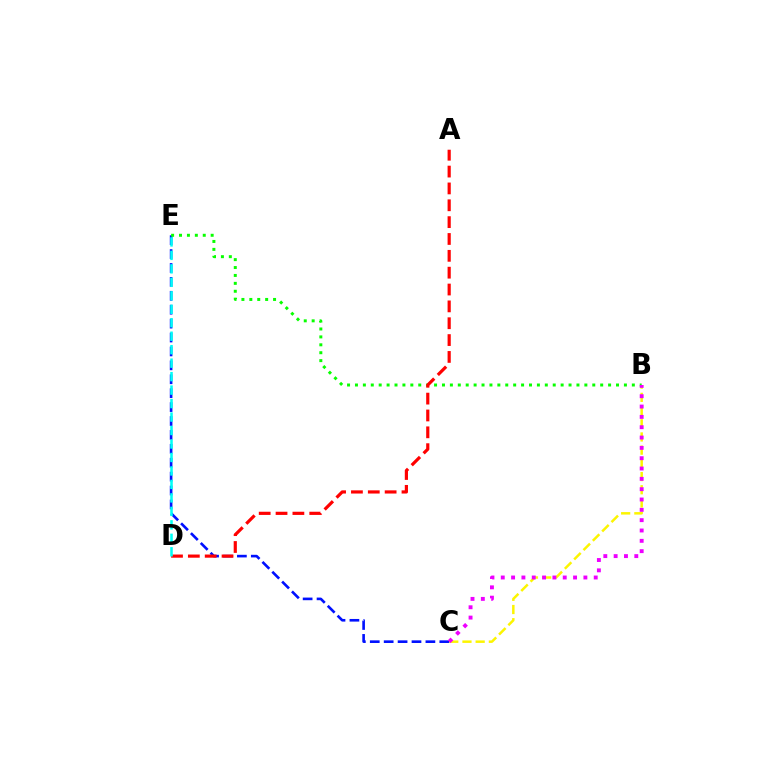{('B', 'C'): [{'color': '#fcf500', 'line_style': 'dashed', 'thickness': 1.79}, {'color': '#ee00ff', 'line_style': 'dotted', 'thickness': 2.81}], ('C', 'E'): [{'color': '#0010ff', 'line_style': 'dashed', 'thickness': 1.89}], ('B', 'E'): [{'color': '#08ff00', 'line_style': 'dotted', 'thickness': 2.15}], ('A', 'D'): [{'color': '#ff0000', 'line_style': 'dashed', 'thickness': 2.29}], ('D', 'E'): [{'color': '#00fff6', 'line_style': 'dashed', 'thickness': 1.83}]}